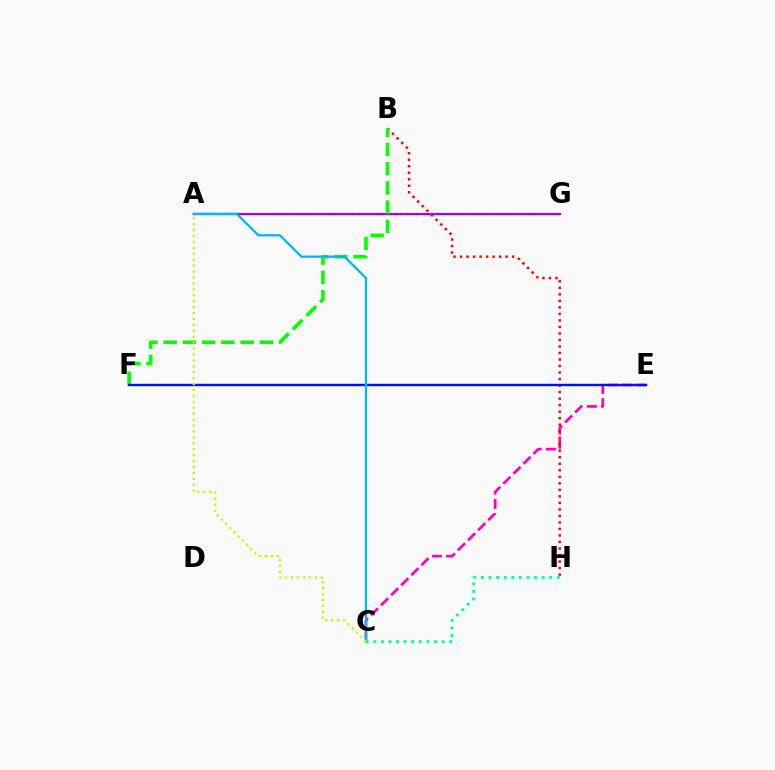{('C', 'E'): [{'color': '#ff00bd', 'line_style': 'dashed', 'thickness': 1.93}], ('A', 'G'): [{'color': '#ffa500', 'line_style': 'dotted', 'thickness': 1.65}, {'color': '#9b00ff', 'line_style': 'solid', 'thickness': 1.57}], ('B', 'H'): [{'color': '#ff0000', 'line_style': 'dotted', 'thickness': 1.77}], ('B', 'F'): [{'color': '#08ff00', 'line_style': 'dashed', 'thickness': 2.62}], ('E', 'F'): [{'color': '#0010ff', 'line_style': 'solid', 'thickness': 1.72}], ('A', 'C'): [{'color': '#00b5ff', 'line_style': 'solid', 'thickness': 1.63}, {'color': '#b3ff00', 'line_style': 'dotted', 'thickness': 1.61}], ('C', 'H'): [{'color': '#00ff9d', 'line_style': 'dotted', 'thickness': 2.06}]}